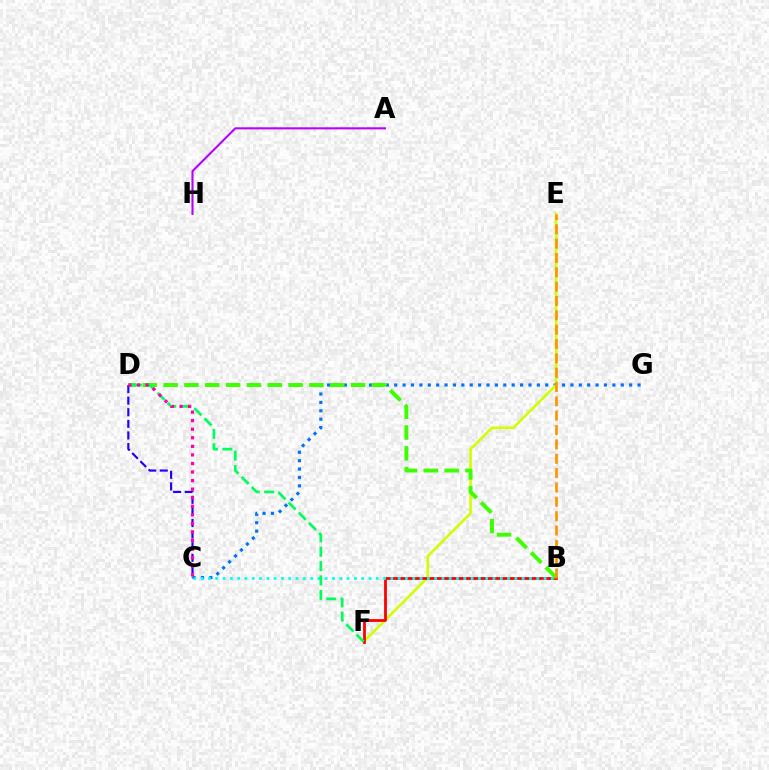{('C', 'G'): [{'color': '#0074ff', 'line_style': 'dotted', 'thickness': 2.28}], ('E', 'F'): [{'color': '#d1ff00', 'line_style': 'solid', 'thickness': 1.9}], ('B', 'F'): [{'color': '#ff0000', 'line_style': 'solid', 'thickness': 2.01}], ('A', 'H'): [{'color': '#b900ff', 'line_style': 'solid', 'thickness': 1.51}], ('B', 'C'): [{'color': '#00fff6', 'line_style': 'dotted', 'thickness': 1.98}], ('B', 'D'): [{'color': '#3dff00', 'line_style': 'dashed', 'thickness': 2.83}], ('D', 'F'): [{'color': '#00ff5c', 'line_style': 'dashed', 'thickness': 1.96}], ('B', 'E'): [{'color': '#ff9400', 'line_style': 'dashed', 'thickness': 1.95}], ('C', 'D'): [{'color': '#2500ff', 'line_style': 'dashed', 'thickness': 1.58}, {'color': '#ff00ac', 'line_style': 'dotted', 'thickness': 2.33}]}